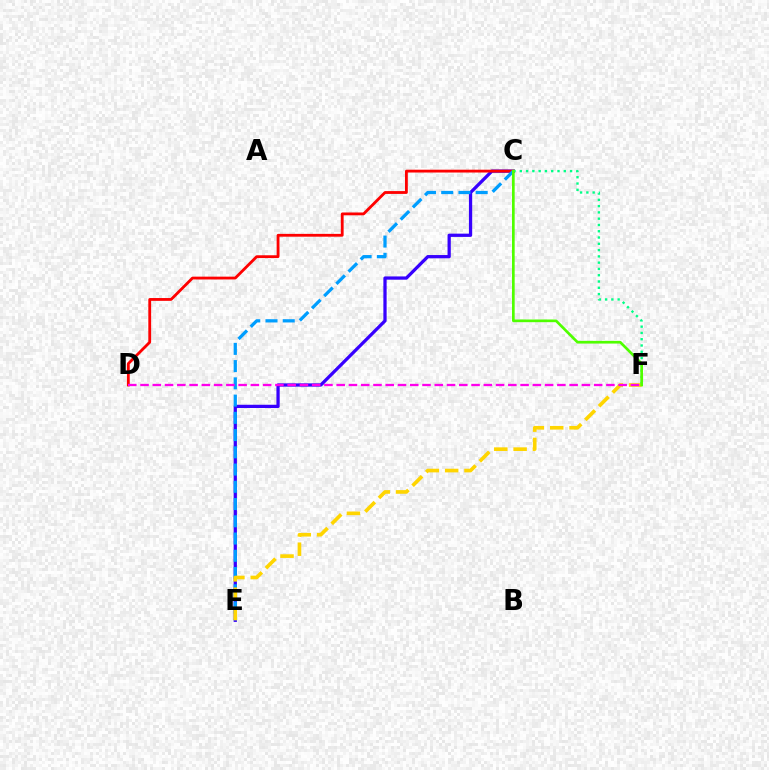{('C', 'E'): [{'color': '#3700ff', 'line_style': 'solid', 'thickness': 2.35}, {'color': '#009eff', 'line_style': 'dashed', 'thickness': 2.34}], ('C', 'D'): [{'color': '#ff0000', 'line_style': 'solid', 'thickness': 2.03}], ('C', 'F'): [{'color': '#00ff86', 'line_style': 'dotted', 'thickness': 1.71}, {'color': '#4fff00', 'line_style': 'solid', 'thickness': 1.93}], ('E', 'F'): [{'color': '#ffd500', 'line_style': 'dashed', 'thickness': 2.63}], ('D', 'F'): [{'color': '#ff00ed', 'line_style': 'dashed', 'thickness': 1.67}]}